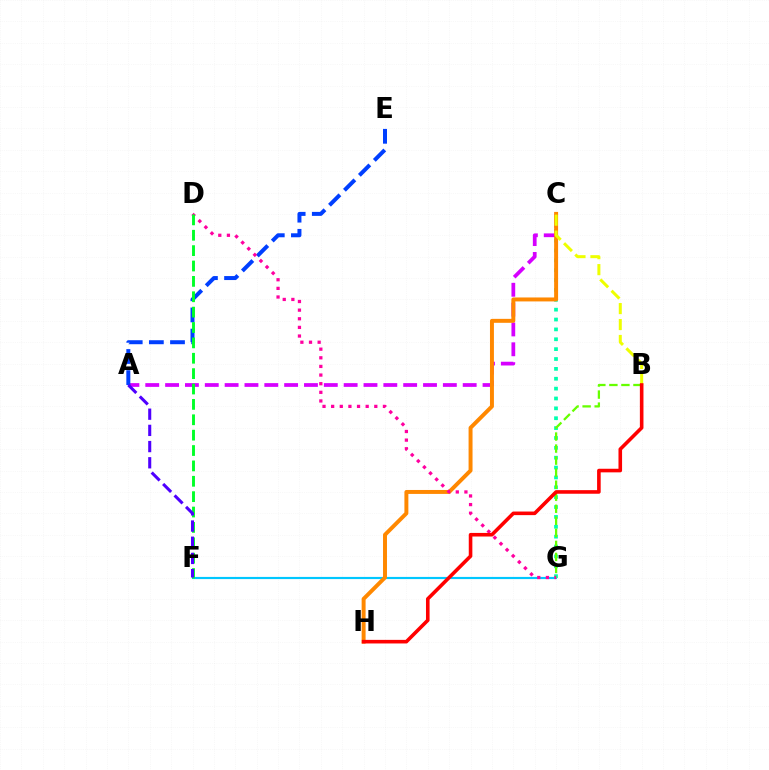{('F', 'G'): [{'color': '#00c7ff', 'line_style': 'solid', 'thickness': 1.56}], ('C', 'G'): [{'color': '#00ffaf', 'line_style': 'dotted', 'thickness': 2.68}], ('A', 'C'): [{'color': '#d600ff', 'line_style': 'dashed', 'thickness': 2.7}], ('B', 'G'): [{'color': '#66ff00', 'line_style': 'dashed', 'thickness': 1.64}], ('A', 'E'): [{'color': '#003fff', 'line_style': 'dashed', 'thickness': 2.87}], ('C', 'H'): [{'color': '#ff8800', 'line_style': 'solid', 'thickness': 2.85}], ('B', 'C'): [{'color': '#eeff00', 'line_style': 'dashed', 'thickness': 2.17}], ('D', 'G'): [{'color': '#ff00a0', 'line_style': 'dotted', 'thickness': 2.34}], ('D', 'F'): [{'color': '#00ff27', 'line_style': 'dashed', 'thickness': 2.09}], ('B', 'H'): [{'color': '#ff0000', 'line_style': 'solid', 'thickness': 2.59}], ('A', 'F'): [{'color': '#4f00ff', 'line_style': 'dashed', 'thickness': 2.2}]}